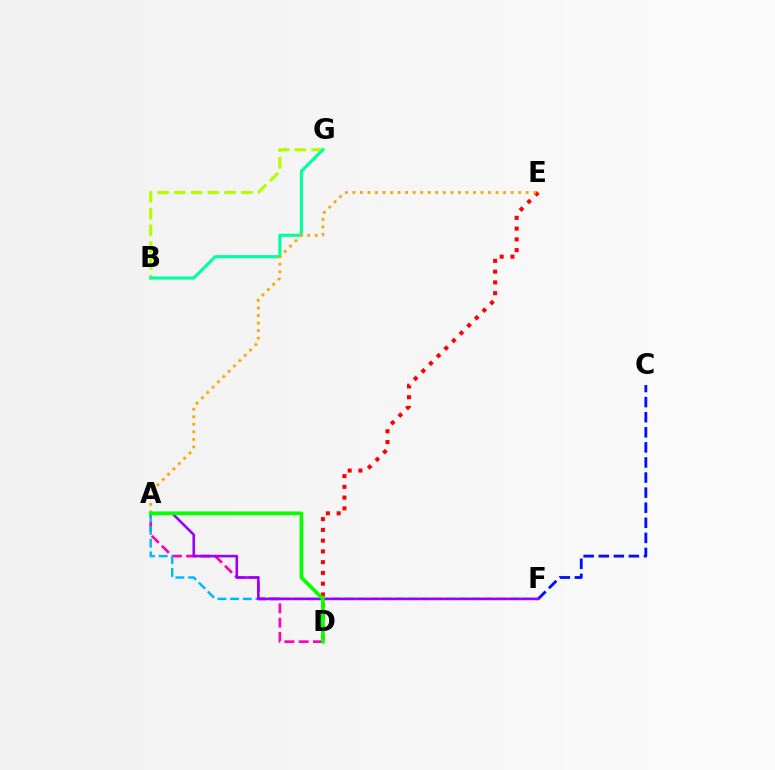{('C', 'F'): [{'color': '#0010ff', 'line_style': 'dashed', 'thickness': 2.05}], ('A', 'D'): [{'color': '#ff00bd', 'line_style': 'dashed', 'thickness': 1.94}, {'color': '#08ff00', 'line_style': 'solid', 'thickness': 2.68}], ('B', 'G'): [{'color': '#b3ff00', 'line_style': 'dashed', 'thickness': 2.27}, {'color': '#00ff9d', 'line_style': 'solid', 'thickness': 2.23}], ('D', 'E'): [{'color': '#ff0000', 'line_style': 'dotted', 'thickness': 2.92}], ('A', 'F'): [{'color': '#00b5ff', 'line_style': 'dashed', 'thickness': 1.73}, {'color': '#9b00ff', 'line_style': 'solid', 'thickness': 1.88}], ('A', 'E'): [{'color': '#ffa500', 'line_style': 'dotted', 'thickness': 2.05}]}